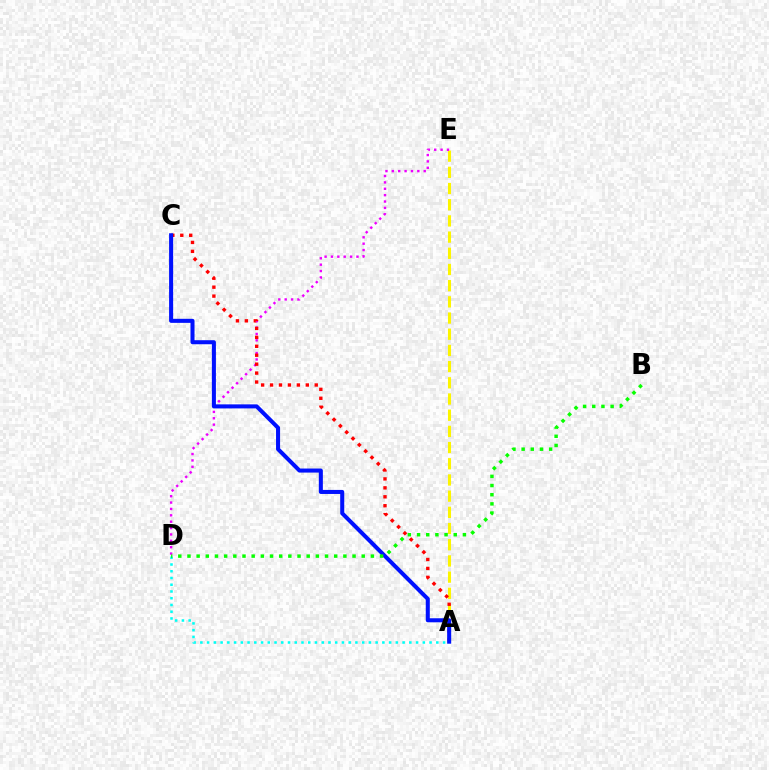{('A', 'E'): [{'color': '#fcf500', 'line_style': 'dashed', 'thickness': 2.2}], ('D', 'E'): [{'color': '#ee00ff', 'line_style': 'dotted', 'thickness': 1.73}], ('A', 'C'): [{'color': '#ff0000', 'line_style': 'dotted', 'thickness': 2.43}, {'color': '#0010ff', 'line_style': 'solid', 'thickness': 2.91}], ('A', 'D'): [{'color': '#00fff6', 'line_style': 'dotted', 'thickness': 1.83}], ('B', 'D'): [{'color': '#08ff00', 'line_style': 'dotted', 'thickness': 2.49}]}